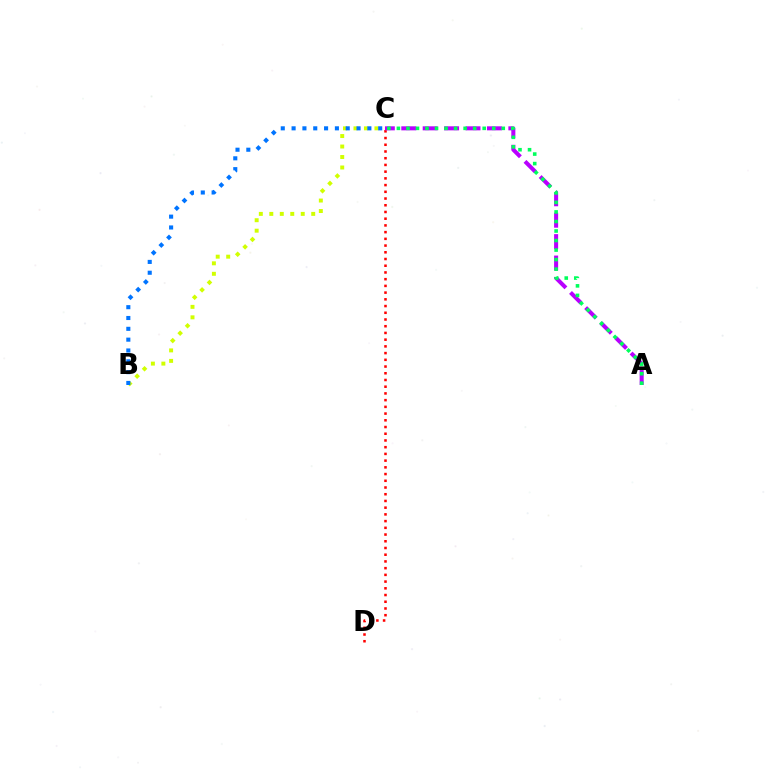{('C', 'D'): [{'color': '#ff0000', 'line_style': 'dotted', 'thickness': 1.83}], ('B', 'C'): [{'color': '#d1ff00', 'line_style': 'dotted', 'thickness': 2.85}, {'color': '#0074ff', 'line_style': 'dotted', 'thickness': 2.94}], ('A', 'C'): [{'color': '#b900ff', 'line_style': 'dashed', 'thickness': 2.91}, {'color': '#00ff5c', 'line_style': 'dotted', 'thickness': 2.59}]}